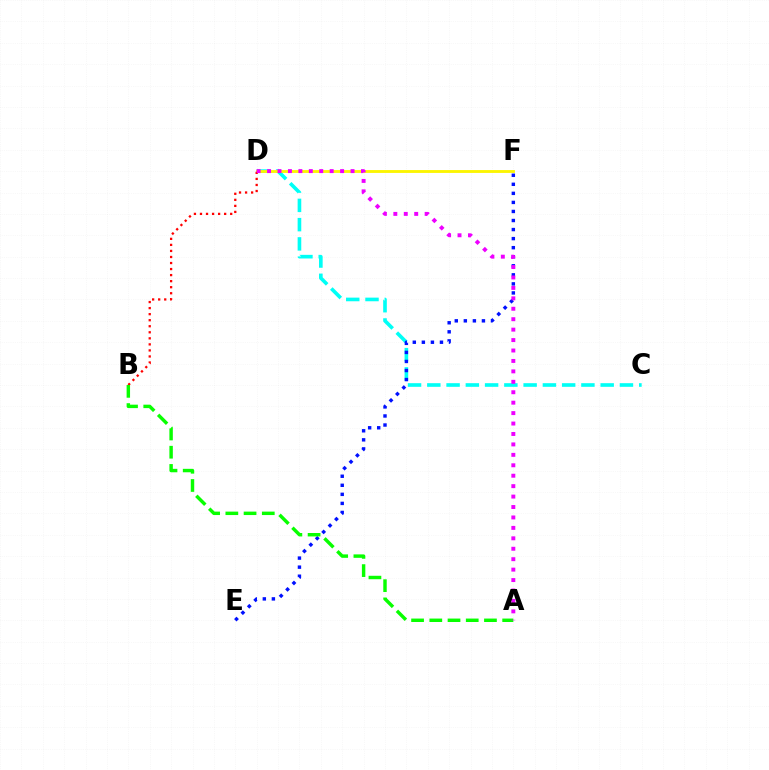{('C', 'D'): [{'color': '#00fff6', 'line_style': 'dashed', 'thickness': 2.62}], ('D', 'F'): [{'color': '#fcf500', 'line_style': 'solid', 'thickness': 2.05}], ('E', 'F'): [{'color': '#0010ff', 'line_style': 'dotted', 'thickness': 2.46}], ('B', 'D'): [{'color': '#ff0000', 'line_style': 'dotted', 'thickness': 1.64}], ('A', 'B'): [{'color': '#08ff00', 'line_style': 'dashed', 'thickness': 2.48}], ('A', 'D'): [{'color': '#ee00ff', 'line_style': 'dotted', 'thickness': 2.83}]}